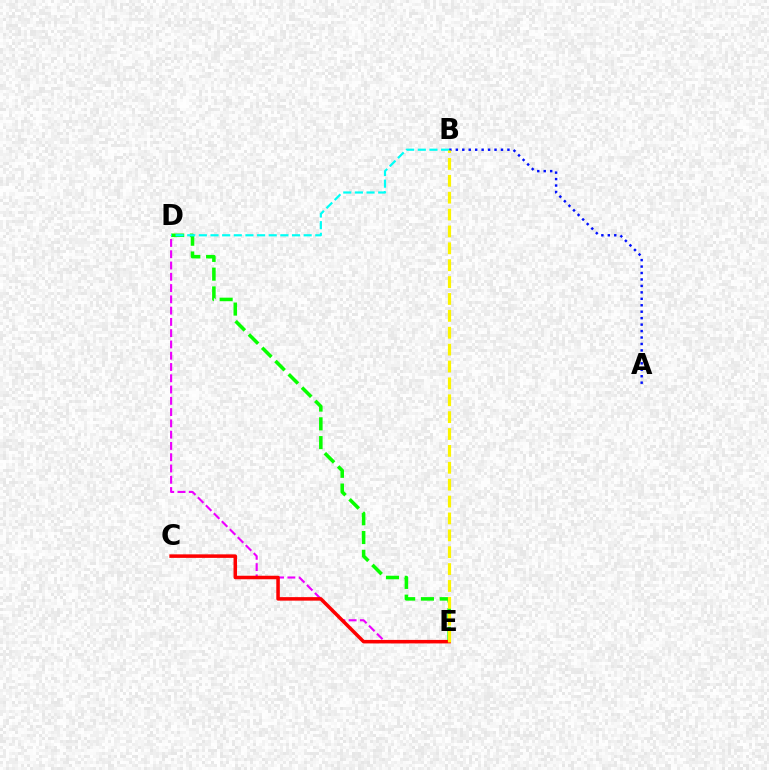{('D', 'E'): [{'color': '#ee00ff', 'line_style': 'dashed', 'thickness': 1.53}, {'color': '#08ff00', 'line_style': 'dashed', 'thickness': 2.55}], ('A', 'B'): [{'color': '#0010ff', 'line_style': 'dotted', 'thickness': 1.75}], ('C', 'E'): [{'color': '#ff0000', 'line_style': 'solid', 'thickness': 2.53}], ('B', 'D'): [{'color': '#00fff6', 'line_style': 'dashed', 'thickness': 1.58}], ('B', 'E'): [{'color': '#fcf500', 'line_style': 'dashed', 'thickness': 2.29}]}